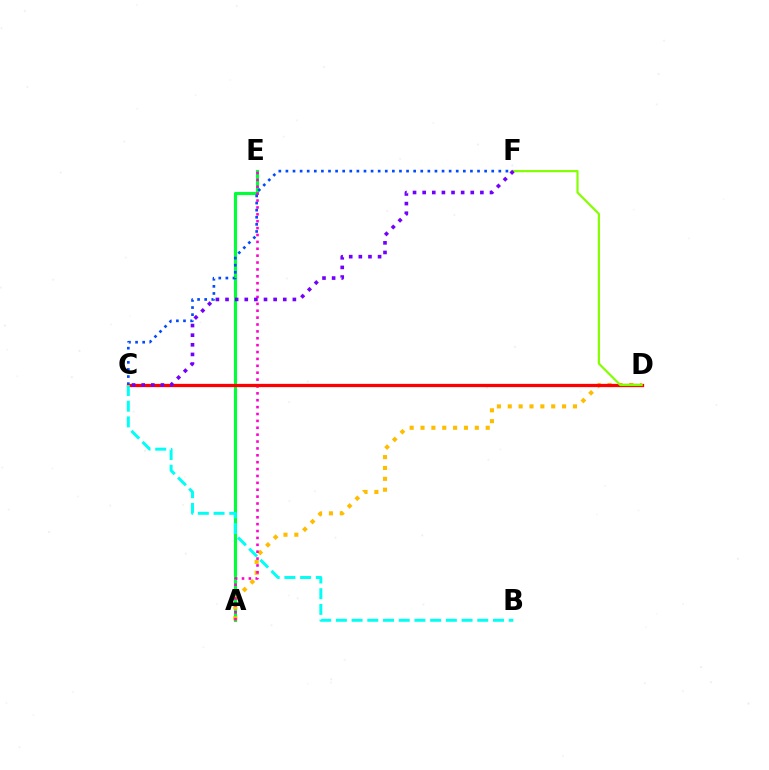{('A', 'E'): [{'color': '#00ff39', 'line_style': 'solid', 'thickness': 2.27}, {'color': '#ff00cf', 'line_style': 'dotted', 'thickness': 1.87}], ('C', 'F'): [{'color': '#004bff', 'line_style': 'dotted', 'thickness': 1.93}, {'color': '#7200ff', 'line_style': 'dotted', 'thickness': 2.61}], ('A', 'D'): [{'color': '#ffbd00', 'line_style': 'dotted', 'thickness': 2.95}], ('C', 'D'): [{'color': '#ff0000', 'line_style': 'solid', 'thickness': 2.35}], ('D', 'F'): [{'color': '#84ff00', 'line_style': 'solid', 'thickness': 1.57}], ('B', 'C'): [{'color': '#00fff6', 'line_style': 'dashed', 'thickness': 2.13}]}